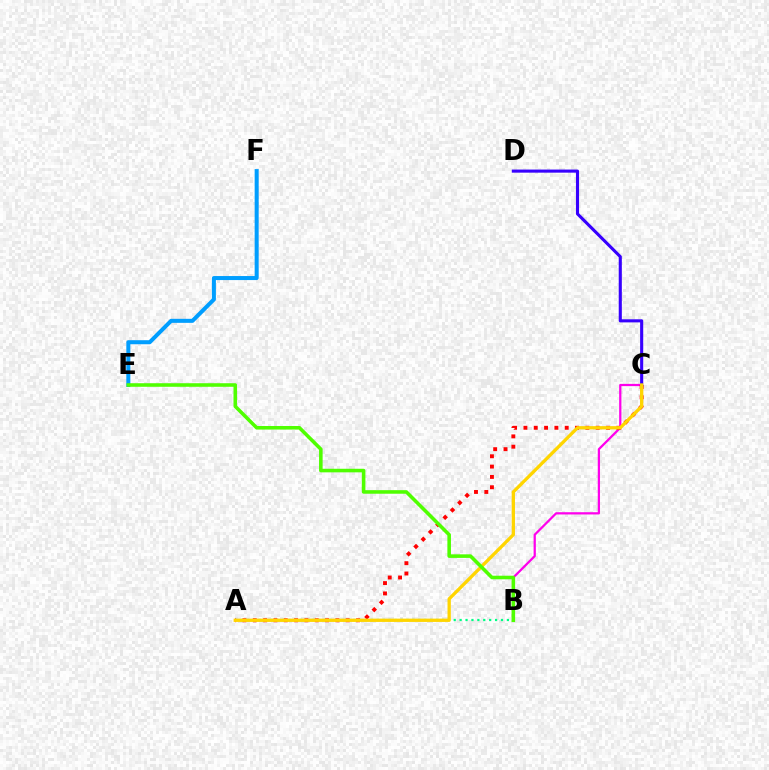{('A', 'B'): [{'color': '#00ff86', 'line_style': 'dotted', 'thickness': 1.61}], ('B', 'C'): [{'color': '#ff00ed', 'line_style': 'solid', 'thickness': 1.62}], ('A', 'C'): [{'color': '#ff0000', 'line_style': 'dotted', 'thickness': 2.81}, {'color': '#ffd500', 'line_style': 'solid', 'thickness': 2.37}], ('C', 'D'): [{'color': '#3700ff', 'line_style': 'solid', 'thickness': 2.23}], ('E', 'F'): [{'color': '#009eff', 'line_style': 'solid', 'thickness': 2.9}], ('B', 'E'): [{'color': '#4fff00', 'line_style': 'solid', 'thickness': 2.57}]}